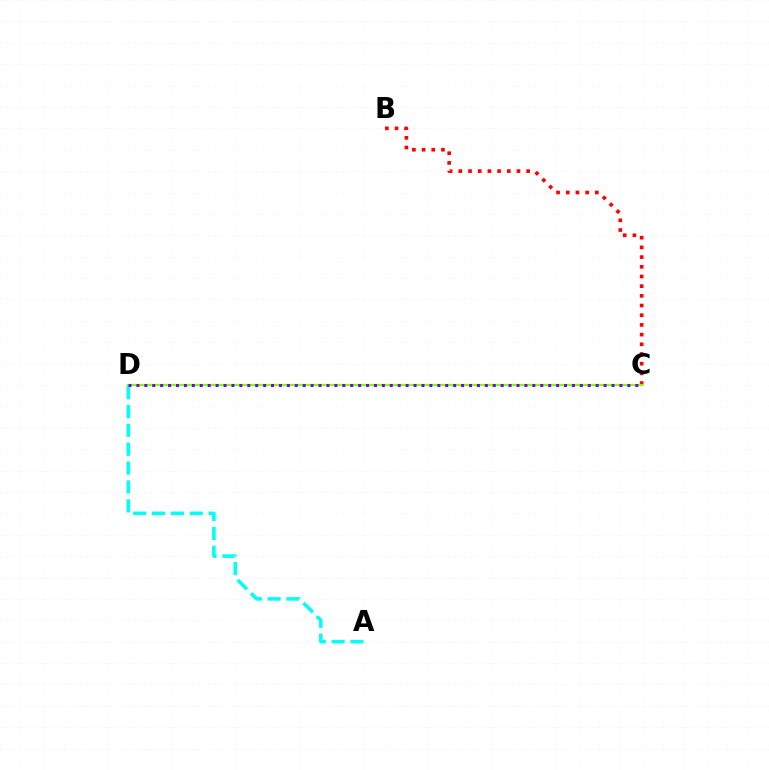{('A', 'D'): [{'color': '#00fff6', 'line_style': 'dashed', 'thickness': 2.56}], ('B', 'C'): [{'color': '#ff0000', 'line_style': 'dotted', 'thickness': 2.63}], ('C', 'D'): [{'color': '#84ff00', 'line_style': 'solid', 'thickness': 1.62}, {'color': '#7200ff', 'line_style': 'dotted', 'thickness': 2.15}]}